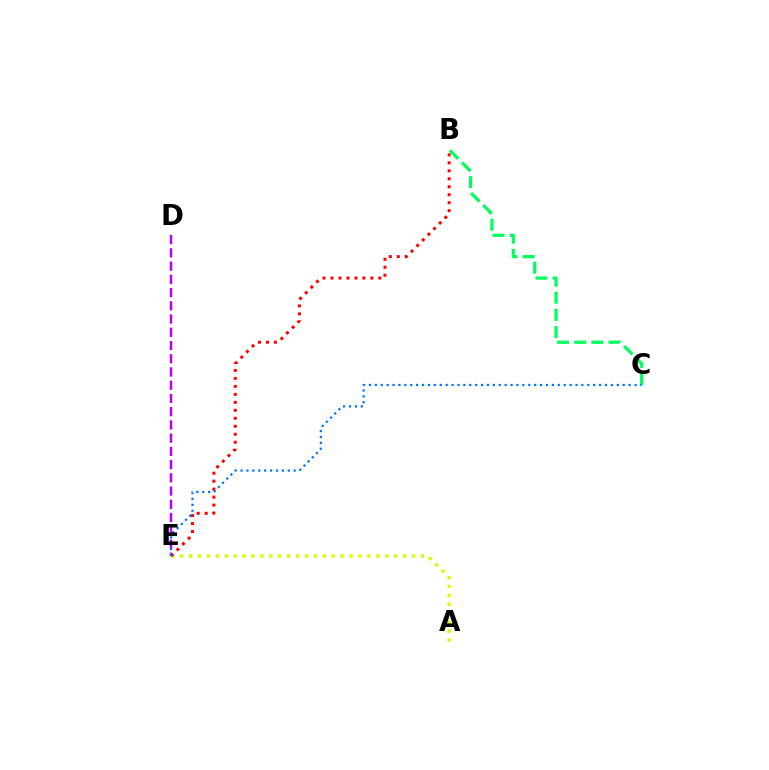{('A', 'E'): [{'color': '#d1ff00', 'line_style': 'dotted', 'thickness': 2.42}], ('B', 'C'): [{'color': '#00ff5c', 'line_style': 'dashed', 'thickness': 2.33}], ('D', 'E'): [{'color': '#b900ff', 'line_style': 'dashed', 'thickness': 1.8}], ('B', 'E'): [{'color': '#ff0000', 'line_style': 'dotted', 'thickness': 2.17}], ('C', 'E'): [{'color': '#0074ff', 'line_style': 'dotted', 'thickness': 1.6}]}